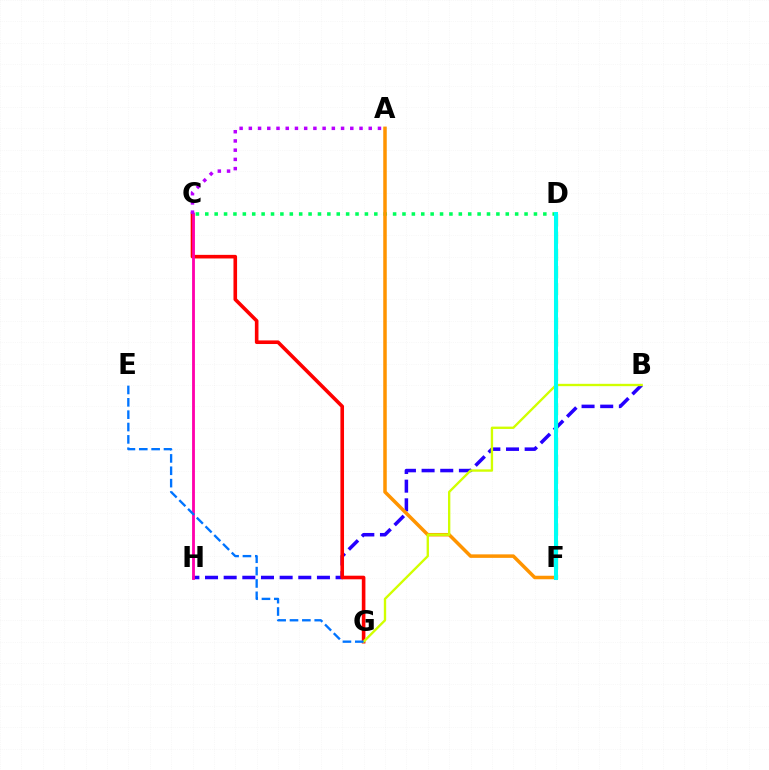{('B', 'H'): [{'color': '#2500ff', 'line_style': 'dashed', 'thickness': 2.53}], ('C', 'G'): [{'color': '#ff0000', 'line_style': 'solid', 'thickness': 2.6}], ('C', 'H'): [{'color': '#ff00ac', 'line_style': 'solid', 'thickness': 2.03}], ('C', 'D'): [{'color': '#00ff5c', 'line_style': 'dotted', 'thickness': 2.55}], ('A', 'F'): [{'color': '#ff9400', 'line_style': 'solid', 'thickness': 2.52}], ('B', 'G'): [{'color': '#d1ff00', 'line_style': 'solid', 'thickness': 1.69}], ('D', 'F'): [{'color': '#3dff00', 'line_style': 'dashed', 'thickness': 2.33}, {'color': '#00fff6', 'line_style': 'solid', 'thickness': 2.9}], ('E', 'G'): [{'color': '#0074ff', 'line_style': 'dashed', 'thickness': 1.68}], ('A', 'C'): [{'color': '#b900ff', 'line_style': 'dotted', 'thickness': 2.51}]}